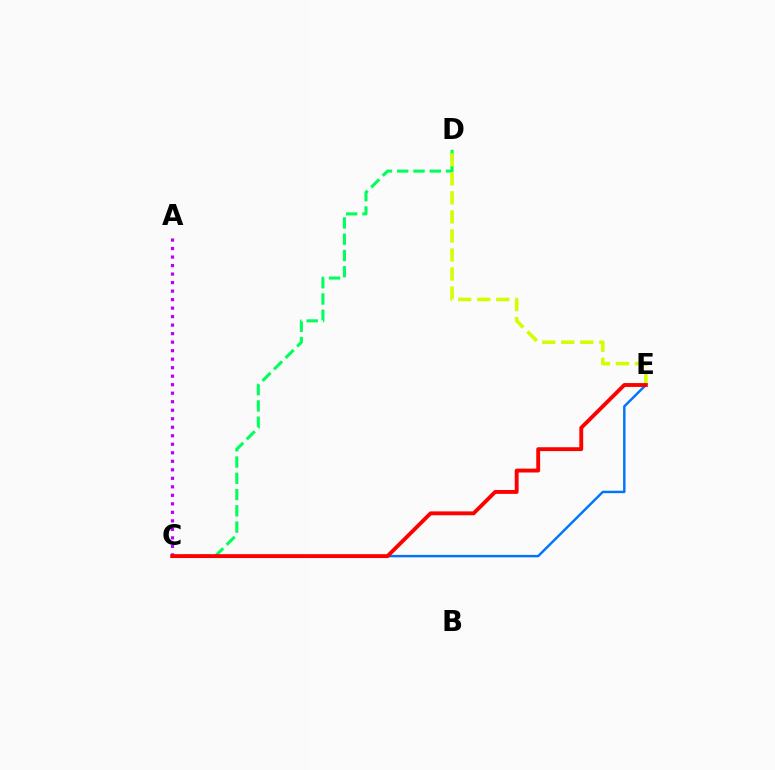{('A', 'C'): [{'color': '#b900ff', 'line_style': 'dotted', 'thickness': 2.31}], ('C', 'D'): [{'color': '#00ff5c', 'line_style': 'dashed', 'thickness': 2.21}], ('D', 'E'): [{'color': '#d1ff00', 'line_style': 'dashed', 'thickness': 2.59}], ('C', 'E'): [{'color': '#0074ff', 'line_style': 'solid', 'thickness': 1.75}, {'color': '#ff0000', 'line_style': 'solid', 'thickness': 2.79}]}